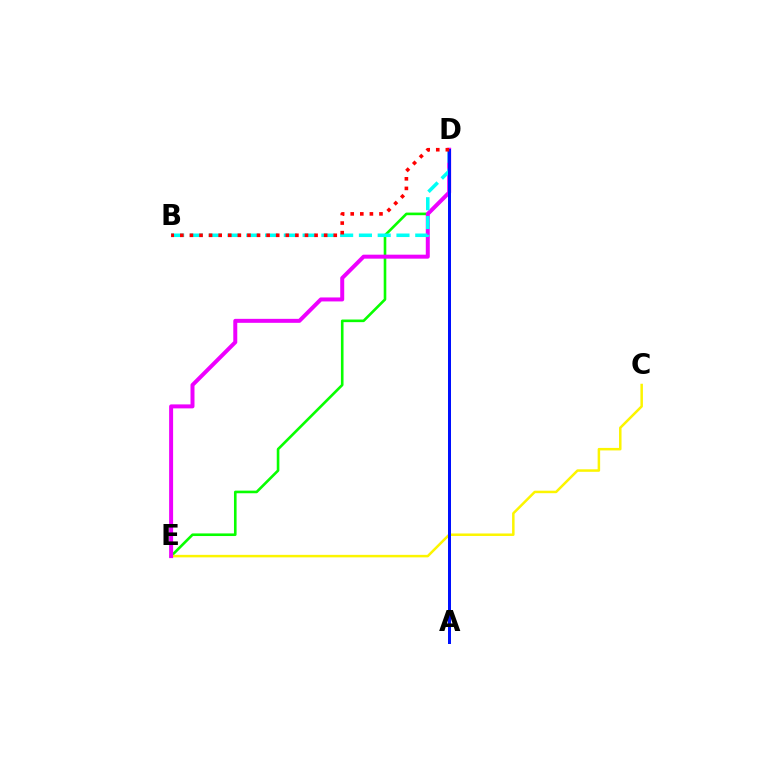{('D', 'E'): [{'color': '#08ff00', 'line_style': 'solid', 'thickness': 1.89}, {'color': '#ee00ff', 'line_style': 'solid', 'thickness': 2.87}], ('C', 'E'): [{'color': '#fcf500', 'line_style': 'solid', 'thickness': 1.8}], ('B', 'D'): [{'color': '#00fff6', 'line_style': 'dashed', 'thickness': 2.55}, {'color': '#ff0000', 'line_style': 'dotted', 'thickness': 2.61}], ('A', 'D'): [{'color': '#0010ff', 'line_style': 'solid', 'thickness': 2.15}]}